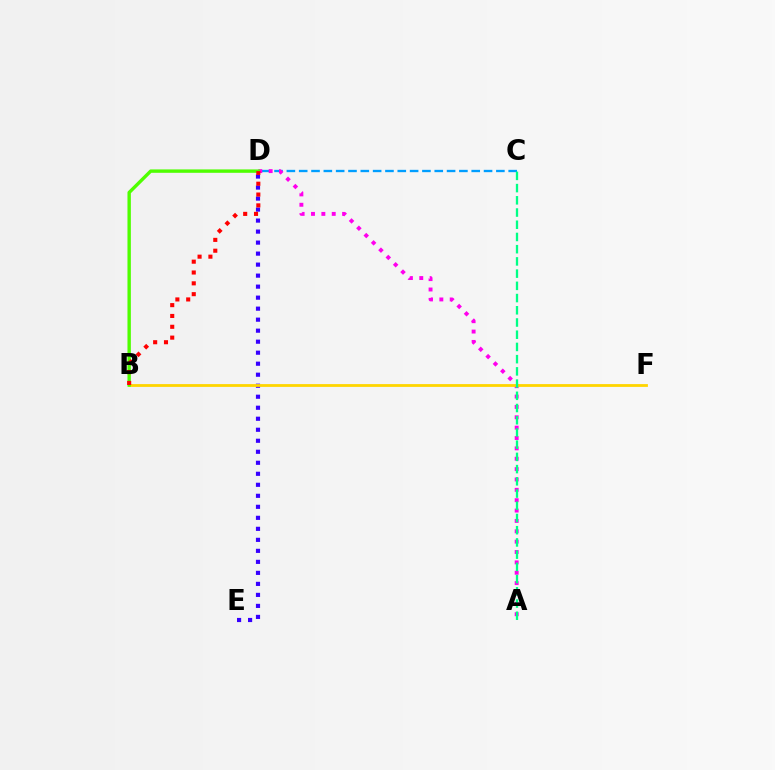{('C', 'D'): [{'color': '#009eff', 'line_style': 'dashed', 'thickness': 1.67}], ('A', 'D'): [{'color': '#ff00ed', 'line_style': 'dotted', 'thickness': 2.82}], ('D', 'E'): [{'color': '#3700ff', 'line_style': 'dotted', 'thickness': 2.99}], ('B', 'F'): [{'color': '#ffd500', 'line_style': 'solid', 'thickness': 2.01}], ('B', 'D'): [{'color': '#4fff00', 'line_style': 'solid', 'thickness': 2.44}, {'color': '#ff0000', 'line_style': 'dotted', 'thickness': 2.94}], ('A', 'C'): [{'color': '#00ff86', 'line_style': 'dashed', 'thickness': 1.66}]}